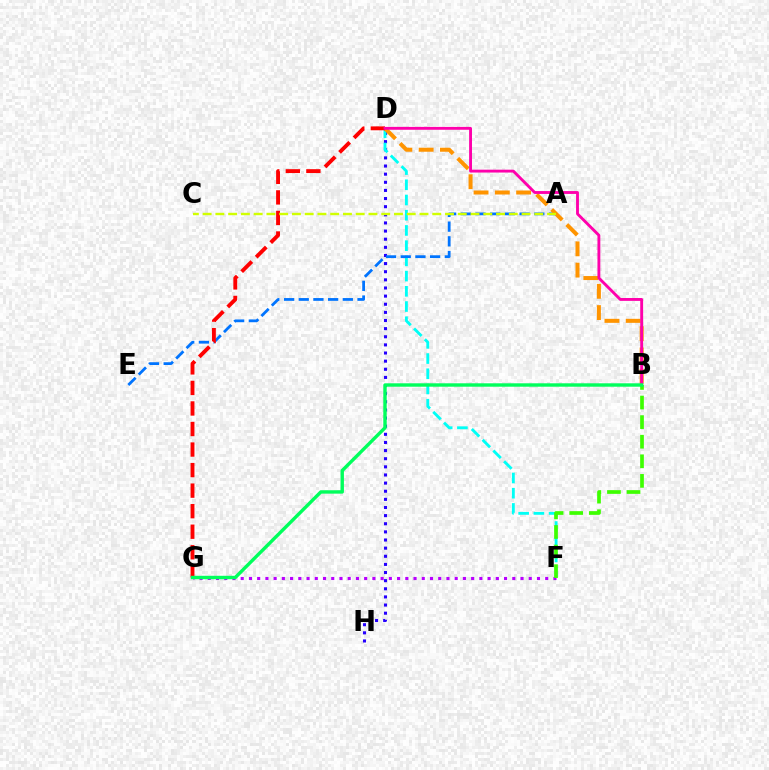{('D', 'H'): [{'color': '#2500ff', 'line_style': 'dotted', 'thickness': 2.21}], ('D', 'F'): [{'color': '#00fff6', 'line_style': 'dashed', 'thickness': 2.07}], ('A', 'E'): [{'color': '#0074ff', 'line_style': 'dashed', 'thickness': 2.0}], ('B', 'D'): [{'color': '#ff9400', 'line_style': 'dashed', 'thickness': 2.89}, {'color': '#ff00ac', 'line_style': 'solid', 'thickness': 2.06}], ('D', 'G'): [{'color': '#ff0000', 'line_style': 'dashed', 'thickness': 2.79}], ('F', 'G'): [{'color': '#b900ff', 'line_style': 'dotted', 'thickness': 2.24}], ('B', 'F'): [{'color': '#3dff00', 'line_style': 'dashed', 'thickness': 2.66}], ('A', 'C'): [{'color': '#d1ff00', 'line_style': 'dashed', 'thickness': 1.73}], ('B', 'G'): [{'color': '#00ff5c', 'line_style': 'solid', 'thickness': 2.45}]}